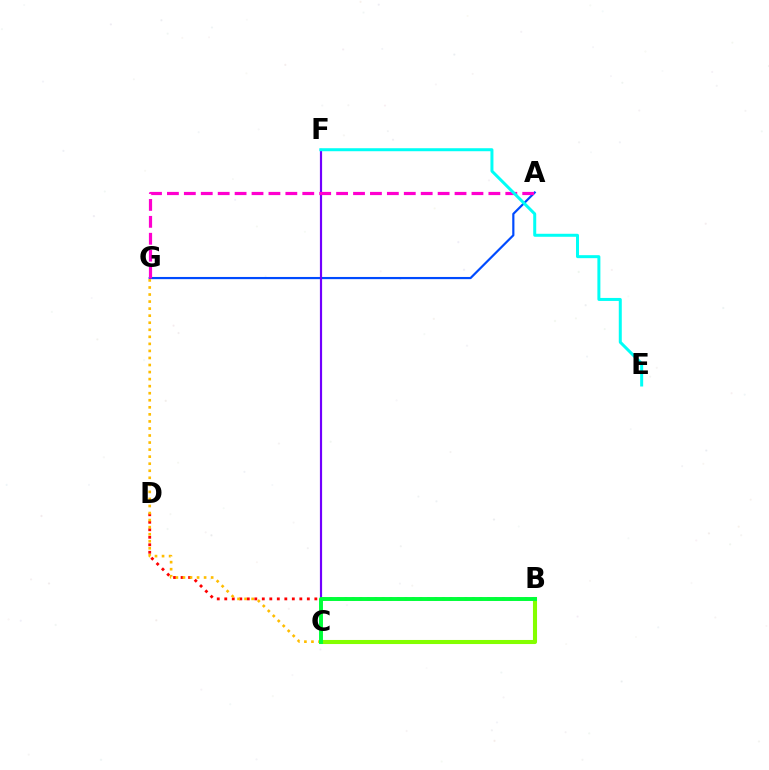{('A', 'G'): [{'color': '#004bff', 'line_style': 'solid', 'thickness': 1.58}, {'color': '#ff00cf', 'line_style': 'dashed', 'thickness': 2.3}], ('B', 'D'): [{'color': '#ff0000', 'line_style': 'dotted', 'thickness': 2.04}], ('C', 'F'): [{'color': '#7200ff', 'line_style': 'solid', 'thickness': 1.58}], ('C', 'G'): [{'color': '#ffbd00', 'line_style': 'dotted', 'thickness': 1.92}], ('B', 'C'): [{'color': '#84ff00', 'line_style': 'solid', 'thickness': 2.93}, {'color': '#00ff39', 'line_style': 'solid', 'thickness': 2.83}], ('E', 'F'): [{'color': '#00fff6', 'line_style': 'solid', 'thickness': 2.16}]}